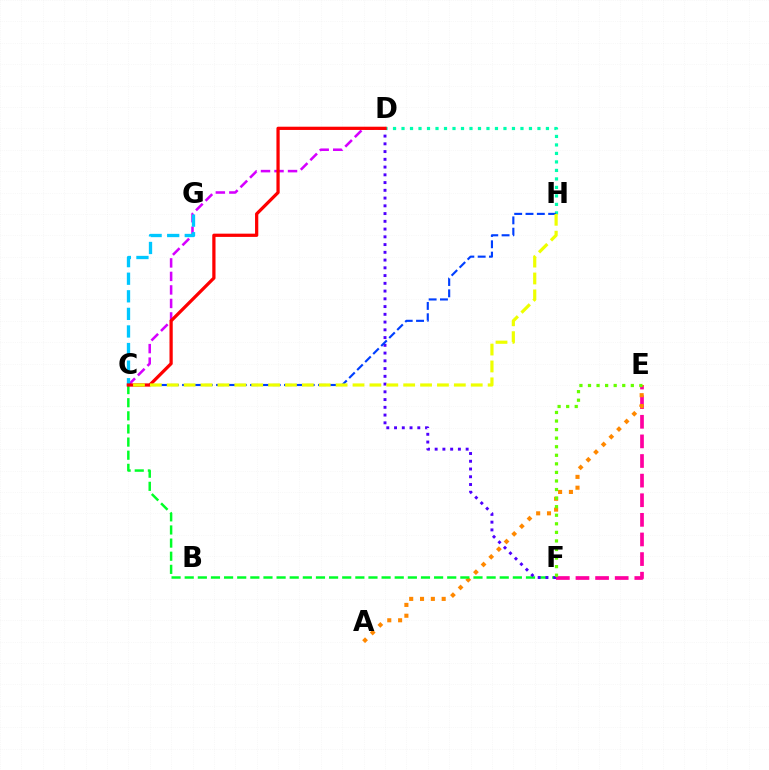{('D', 'H'): [{'color': '#00ffaf', 'line_style': 'dotted', 'thickness': 2.31}], ('E', 'F'): [{'color': '#ff00a0', 'line_style': 'dashed', 'thickness': 2.66}, {'color': '#66ff00', 'line_style': 'dotted', 'thickness': 2.33}], ('C', 'D'): [{'color': '#d600ff', 'line_style': 'dashed', 'thickness': 1.84}, {'color': '#ff0000', 'line_style': 'solid', 'thickness': 2.33}], ('A', 'E'): [{'color': '#ff8800', 'line_style': 'dotted', 'thickness': 2.94}], ('C', 'F'): [{'color': '#00ff27', 'line_style': 'dashed', 'thickness': 1.78}], ('C', 'G'): [{'color': '#00c7ff', 'line_style': 'dashed', 'thickness': 2.39}], ('D', 'F'): [{'color': '#4f00ff', 'line_style': 'dotted', 'thickness': 2.11}], ('C', 'H'): [{'color': '#003fff', 'line_style': 'dashed', 'thickness': 1.54}, {'color': '#eeff00', 'line_style': 'dashed', 'thickness': 2.29}]}